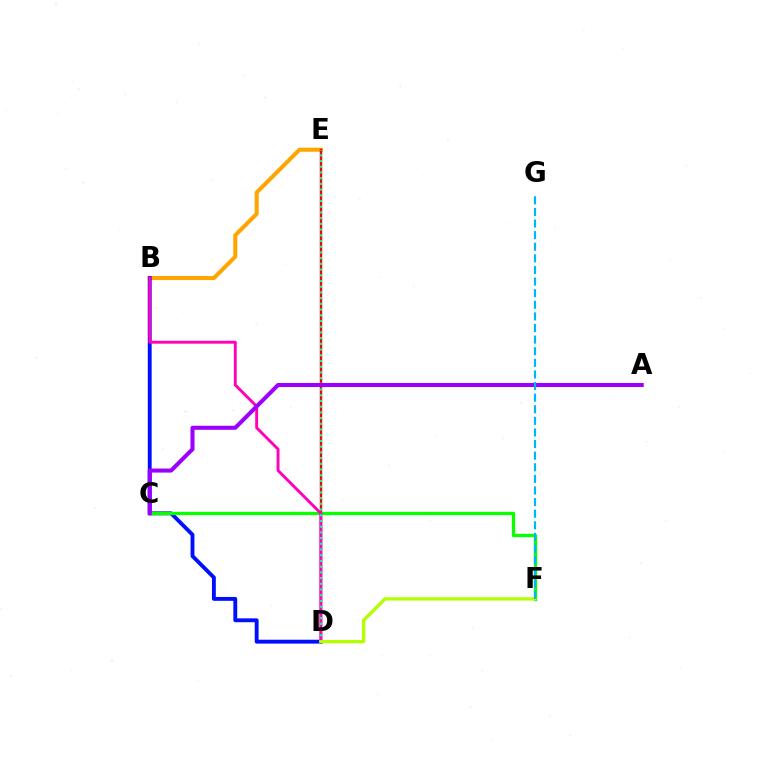{('B', 'E'): [{'color': '#ffa500', 'line_style': 'solid', 'thickness': 2.92}], ('D', 'E'): [{'color': '#ff0000', 'line_style': 'solid', 'thickness': 1.75}, {'color': '#00ff9d', 'line_style': 'dotted', 'thickness': 1.55}], ('B', 'D'): [{'color': '#0010ff', 'line_style': 'solid', 'thickness': 2.79}, {'color': '#ff00bd', 'line_style': 'solid', 'thickness': 2.09}], ('C', 'F'): [{'color': '#08ff00', 'line_style': 'solid', 'thickness': 2.37}], ('D', 'F'): [{'color': '#b3ff00', 'line_style': 'solid', 'thickness': 2.36}], ('A', 'C'): [{'color': '#9b00ff', 'line_style': 'solid', 'thickness': 2.91}], ('F', 'G'): [{'color': '#00b5ff', 'line_style': 'dashed', 'thickness': 1.58}]}